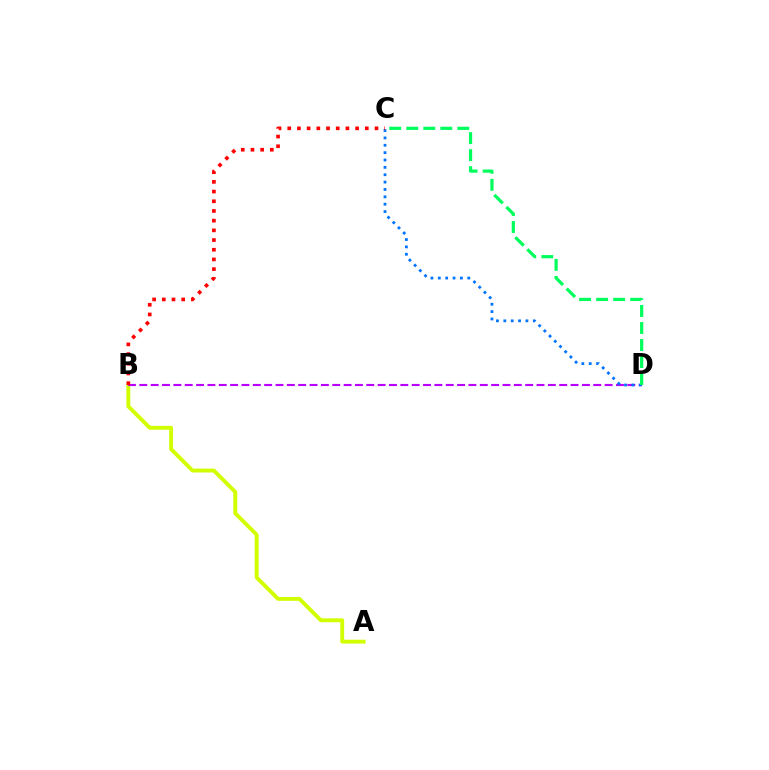{('A', 'B'): [{'color': '#d1ff00', 'line_style': 'solid', 'thickness': 2.79}], ('B', 'D'): [{'color': '#b900ff', 'line_style': 'dashed', 'thickness': 1.54}], ('C', 'D'): [{'color': '#0074ff', 'line_style': 'dotted', 'thickness': 2.0}, {'color': '#00ff5c', 'line_style': 'dashed', 'thickness': 2.31}], ('B', 'C'): [{'color': '#ff0000', 'line_style': 'dotted', 'thickness': 2.63}]}